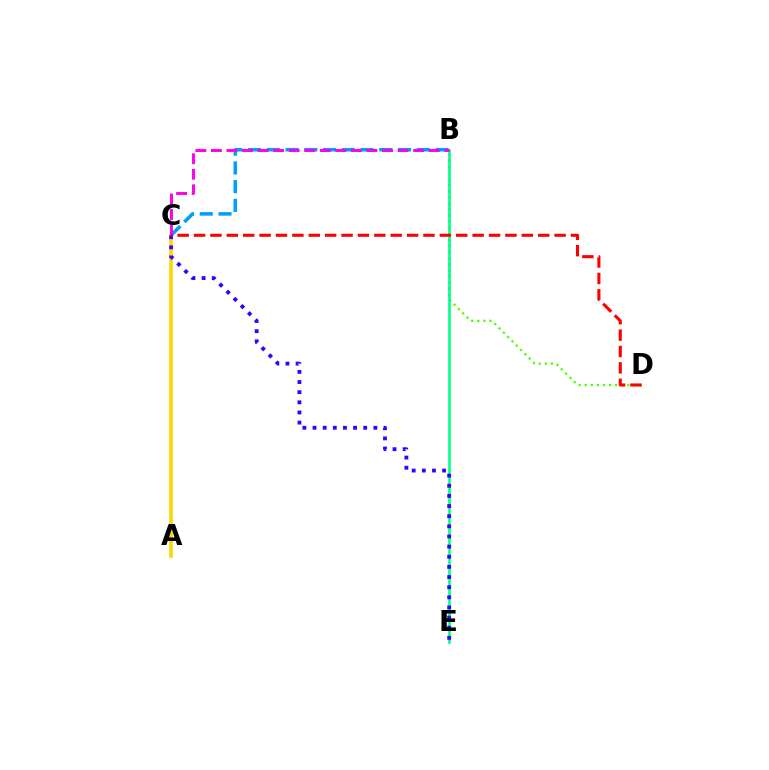{('B', 'C'): [{'color': '#009eff', 'line_style': 'dashed', 'thickness': 2.55}, {'color': '#ff00ed', 'line_style': 'dashed', 'thickness': 2.11}], ('A', 'C'): [{'color': '#ffd500', 'line_style': 'solid', 'thickness': 2.58}], ('B', 'D'): [{'color': '#4fff00', 'line_style': 'dotted', 'thickness': 1.65}], ('B', 'E'): [{'color': '#00ff86', 'line_style': 'solid', 'thickness': 1.89}], ('C', 'E'): [{'color': '#3700ff', 'line_style': 'dotted', 'thickness': 2.75}], ('C', 'D'): [{'color': '#ff0000', 'line_style': 'dashed', 'thickness': 2.23}]}